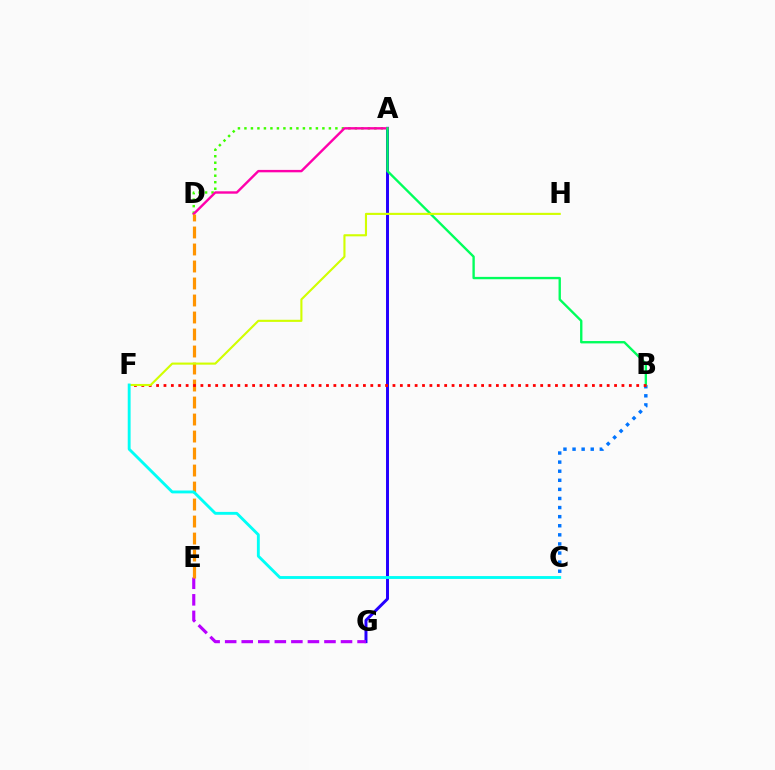{('A', 'D'): [{'color': '#3dff00', 'line_style': 'dotted', 'thickness': 1.77}, {'color': '#ff00ac', 'line_style': 'solid', 'thickness': 1.73}], ('A', 'G'): [{'color': '#2500ff', 'line_style': 'solid', 'thickness': 2.14}], ('E', 'G'): [{'color': '#b900ff', 'line_style': 'dashed', 'thickness': 2.25}], ('D', 'E'): [{'color': '#ff9400', 'line_style': 'dashed', 'thickness': 2.31}], ('B', 'C'): [{'color': '#0074ff', 'line_style': 'dotted', 'thickness': 2.47}], ('A', 'B'): [{'color': '#00ff5c', 'line_style': 'solid', 'thickness': 1.7}], ('B', 'F'): [{'color': '#ff0000', 'line_style': 'dotted', 'thickness': 2.01}], ('F', 'H'): [{'color': '#d1ff00', 'line_style': 'solid', 'thickness': 1.52}], ('C', 'F'): [{'color': '#00fff6', 'line_style': 'solid', 'thickness': 2.06}]}